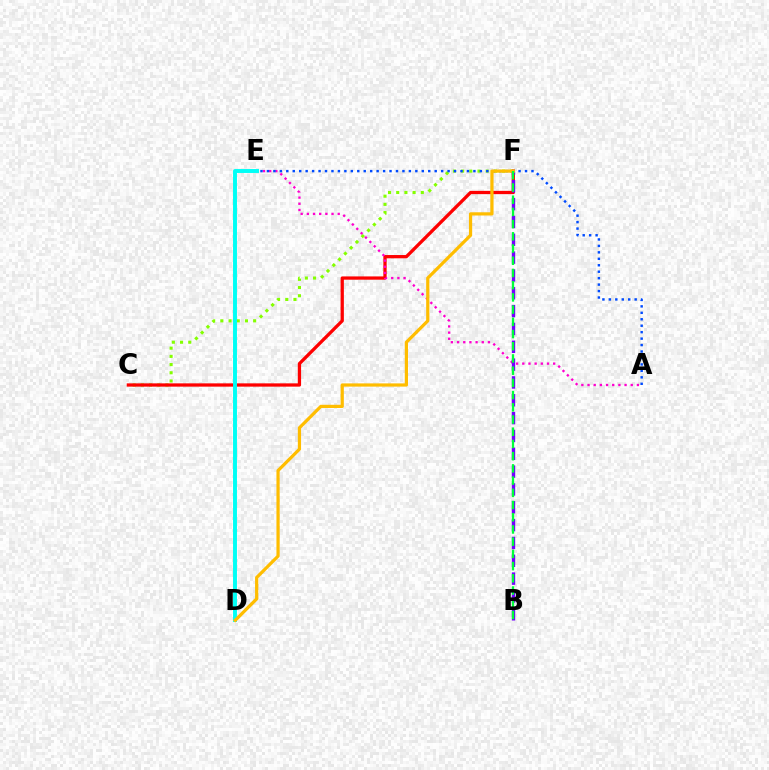{('C', 'F'): [{'color': '#84ff00', 'line_style': 'dotted', 'thickness': 2.23}, {'color': '#ff0000', 'line_style': 'solid', 'thickness': 2.36}], ('A', 'E'): [{'color': '#ff00cf', 'line_style': 'dotted', 'thickness': 1.68}, {'color': '#004bff', 'line_style': 'dotted', 'thickness': 1.75}], ('D', 'E'): [{'color': '#00fff6', 'line_style': 'solid', 'thickness': 2.83}], ('B', 'F'): [{'color': '#7200ff', 'line_style': 'dashed', 'thickness': 2.42}, {'color': '#00ff39', 'line_style': 'dashed', 'thickness': 1.66}], ('D', 'F'): [{'color': '#ffbd00', 'line_style': 'solid', 'thickness': 2.32}]}